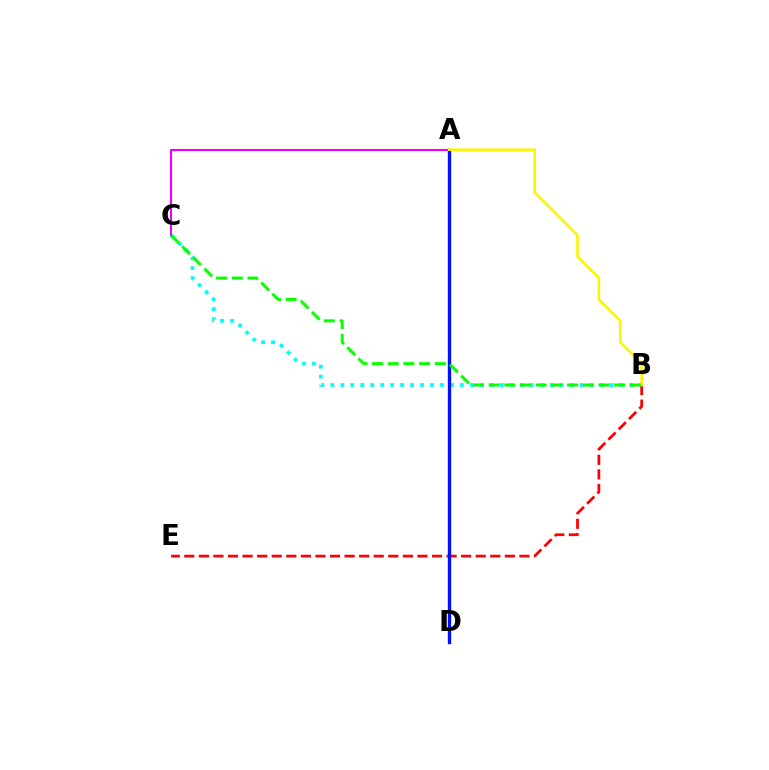{('B', 'C'): [{'color': '#00fff6', 'line_style': 'dotted', 'thickness': 2.71}, {'color': '#08ff00', 'line_style': 'dashed', 'thickness': 2.13}], ('A', 'C'): [{'color': '#ee00ff', 'line_style': 'solid', 'thickness': 1.51}], ('B', 'E'): [{'color': '#ff0000', 'line_style': 'dashed', 'thickness': 1.98}], ('A', 'D'): [{'color': '#0010ff', 'line_style': 'solid', 'thickness': 2.41}], ('A', 'B'): [{'color': '#fcf500', 'line_style': 'solid', 'thickness': 1.88}]}